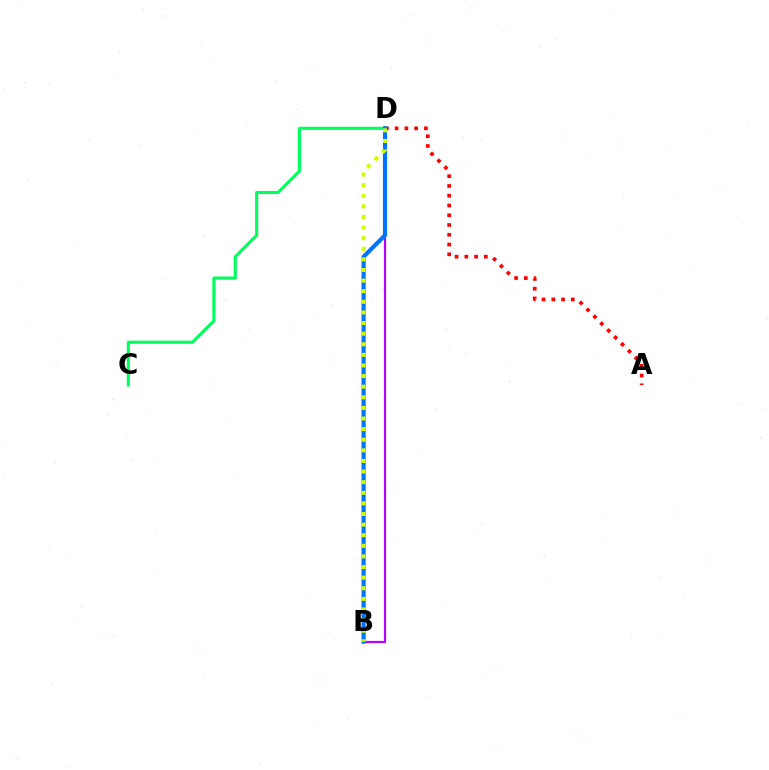{('B', 'D'): [{'color': '#b900ff', 'line_style': 'solid', 'thickness': 1.57}, {'color': '#0074ff', 'line_style': 'solid', 'thickness': 2.98}, {'color': '#d1ff00', 'line_style': 'dotted', 'thickness': 2.88}], ('A', 'D'): [{'color': '#ff0000', 'line_style': 'dotted', 'thickness': 2.65}], ('C', 'D'): [{'color': '#00ff5c', 'line_style': 'solid', 'thickness': 2.23}]}